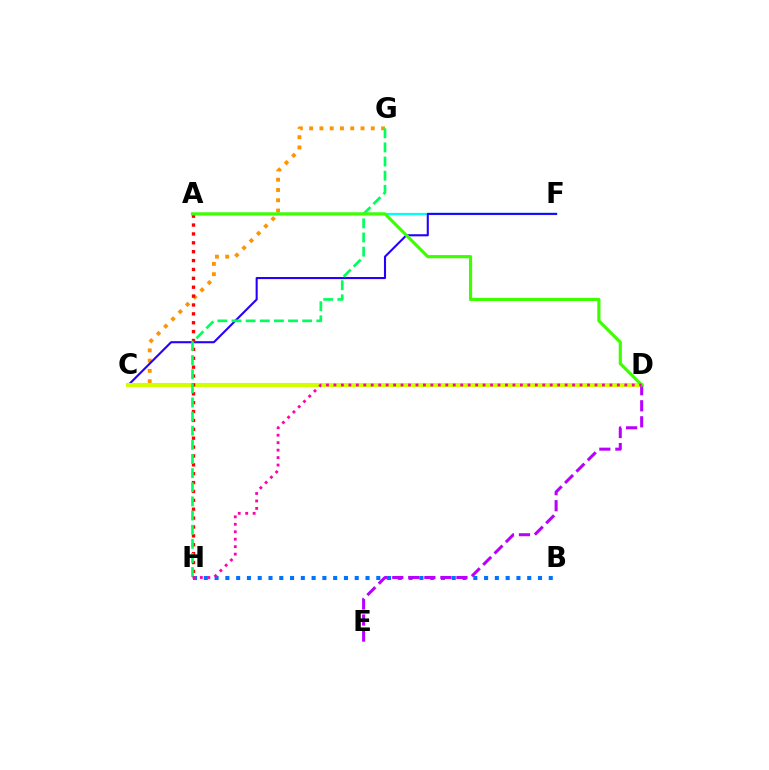{('C', 'G'): [{'color': '#ff9400', 'line_style': 'dotted', 'thickness': 2.79}], ('A', 'F'): [{'color': '#00fff6', 'line_style': 'solid', 'thickness': 1.61}], ('C', 'F'): [{'color': '#2500ff', 'line_style': 'solid', 'thickness': 1.5}], ('B', 'H'): [{'color': '#0074ff', 'line_style': 'dotted', 'thickness': 2.93}], ('C', 'D'): [{'color': '#d1ff00', 'line_style': 'solid', 'thickness': 2.95}], ('D', 'E'): [{'color': '#b900ff', 'line_style': 'dashed', 'thickness': 2.18}], ('A', 'H'): [{'color': '#ff0000', 'line_style': 'dotted', 'thickness': 2.41}], ('G', 'H'): [{'color': '#00ff5c', 'line_style': 'dashed', 'thickness': 1.92}], ('A', 'D'): [{'color': '#3dff00', 'line_style': 'solid', 'thickness': 2.28}], ('D', 'H'): [{'color': '#ff00ac', 'line_style': 'dotted', 'thickness': 2.03}]}